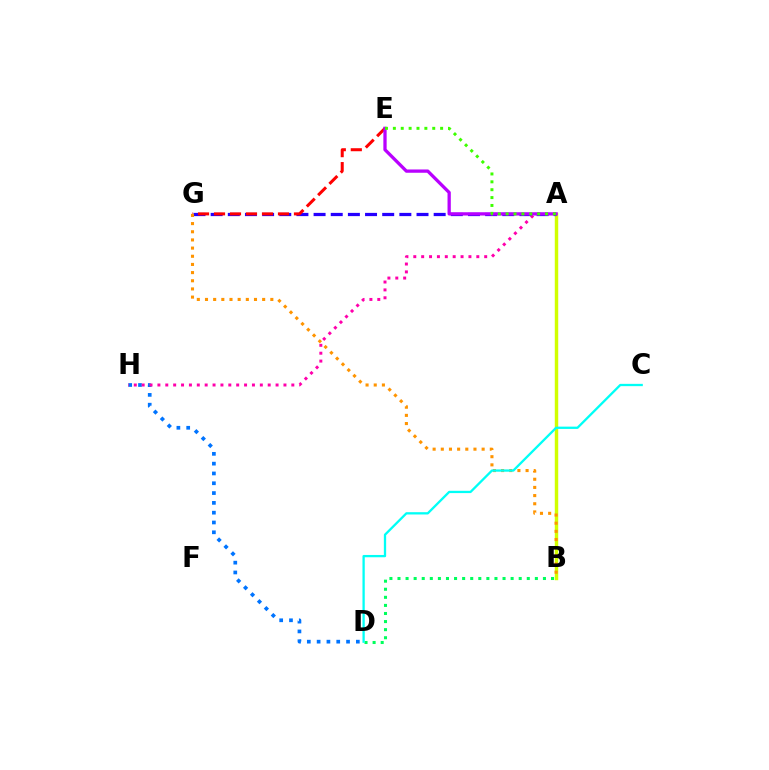{('D', 'H'): [{'color': '#0074ff', 'line_style': 'dotted', 'thickness': 2.66}], ('A', 'H'): [{'color': '#ff00ac', 'line_style': 'dotted', 'thickness': 2.14}], ('A', 'B'): [{'color': '#d1ff00', 'line_style': 'solid', 'thickness': 2.47}], ('A', 'G'): [{'color': '#2500ff', 'line_style': 'dashed', 'thickness': 2.33}], ('E', 'G'): [{'color': '#ff0000', 'line_style': 'dashed', 'thickness': 2.17}], ('B', 'G'): [{'color': '#ff9400', 'line_style': 'dotted', 'thickness': 2.22}], ('A', 'E'): [{'color': '#b900ff', 'line_style': 'solid', 'thickness': 2.36}, {'color': '#3dff00', 'line_style': 'dotted', 'thickness': 2.14}], ('B', 'D'): [{'color': '#00ff5c', 'line_style': 'dotted', 'thickness': 2.2}], ('C', 'D'): [{'color': '#00fff6', 'line_style': 'solid', 'thickness': 1.65}]}